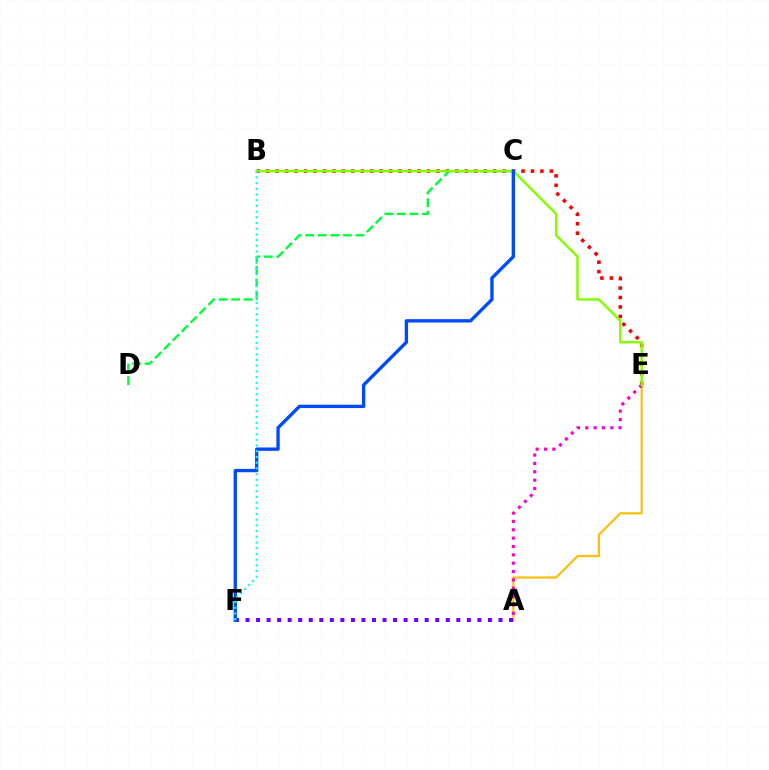{('A', 'E'): [{'color': '#ffbd00', 'line_style': 'solid', 'thickness': 1.52}, {'color': '#ff00cf', 'line_style': 'dotted', 'thickness': 2.27}], ('B', 'E'): [{'color': '#ff0000', 'line_style': 'dotted', 'thickness': 2.57}, {'color': '#84ff00', 'line_style': 'solid', 'thickness': 1.78}], ('C', 'D'): [{'color': '#00ff39', 'line_style': 'dashed', 'thickness': 1.71}], ('A', 'F'): [{'color': '#7200ff', 'line_style': 'dotted', 'thickness': 2.86}], ('C', 'F'): [{'color': '#004bff', 'line_style': 'solid', 'thickness': 2.41}], ('B', 'F'): [{'color': '#00fff6', 'line_style': 'dotted', 'thickness': 1.55}]}